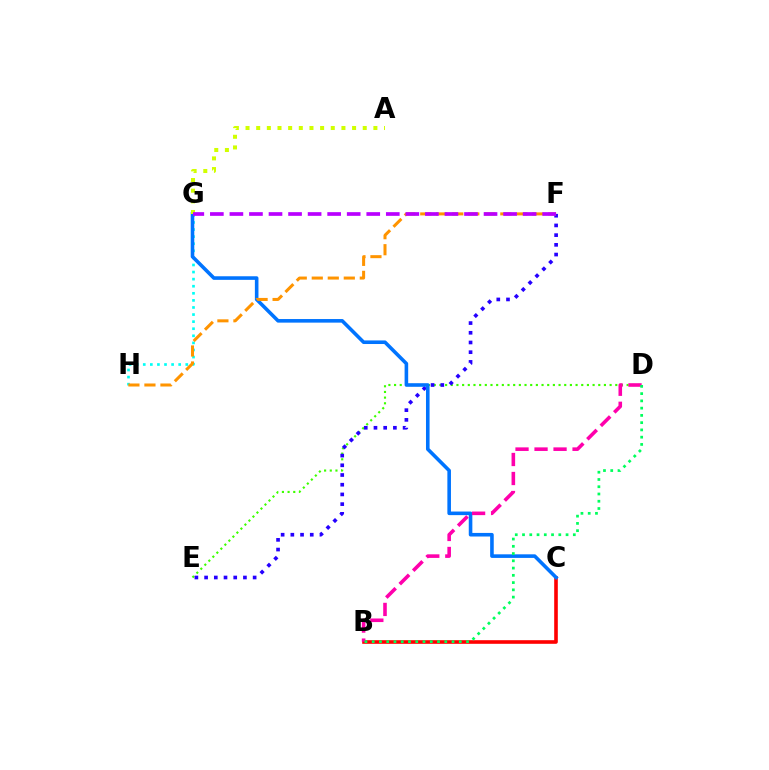{('B', 'C'): [{'color': '#ff0000', 'line_style': 'solid', 'thickness': 2.6}], ('G', 'H'): [{'color': '#00fff6', 'line_style': 'dotted', 'thickness': 1.92}], ('D', 'E'): [{'color': '#3dff00', 'line_style': 'dotted', 'thickness': 1.54}], ('E', 'F'): [{'color': '#2500ff', 'line_style': 'dotted', 'thickness': 2.64}], ('C', 'G'): [{'color': '#0074ff', 'line_style': 'solid', 'thickness': 2.58}], ('A', 'G'): [{'color': '#d1ff00', 'line_style': 'dotted', 'thickness': 2.9}], ('F', 'H'): [{'color': '#ff9400', 'line_style': 'dashed', 'thickness': 2.18}], ('B', 'D'): [{'color': '#ff00ac', 'line_style': 'dashed', 'thickness': 2.58}, {'color': '#00ff5c', 'line_style': 'dotted', 'thickness': 1.97}], ('F', 'G'): [{'color': '#b900ff', 'line_style': 'dashed', 'thickness': 2.66}]}